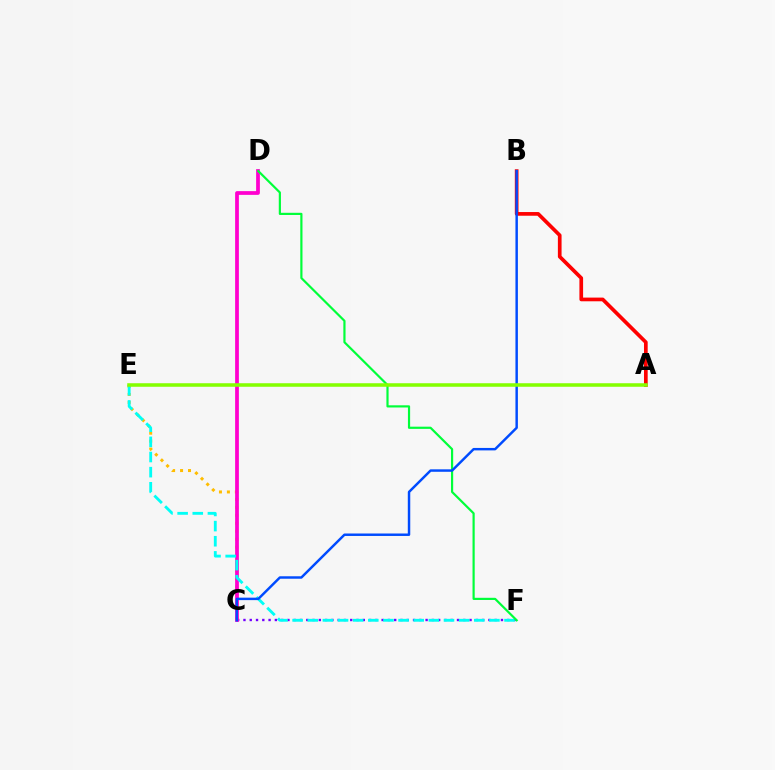{('C', 'E'): [{'color': '#ffbd00', 'line_style': 'dotted', 'thickness': 2.16}], ('C', 'F'): [{'color': '#7200ff', 'line_style': 'dotted', 'thickness': 1.71}], ('C', 'D'): [{'color': '#ff00cf', 'line_style': 'solid', 'thickness': 2.69}], ('E', 'F'): [{'color': '#00fff6', 'line_style': 'dashed', 'thickness': 2.06}], ('A', 'B'): [{'color': '#ff0000', 'line_style': 'solid', 'thickness': 2.66}], ('D', 'F'): [{'color': '#00ff39', 'line_style': 'solid', 'thickness': 1.57}], ('B', 'C'): [{'color': '#004bff', 'line_style': 'solid', 'thickness': 1.77}], ('A', 'E'): [{'color': '#84ff00', 'line_style': 'solid', 'thickness': 2.54}]}